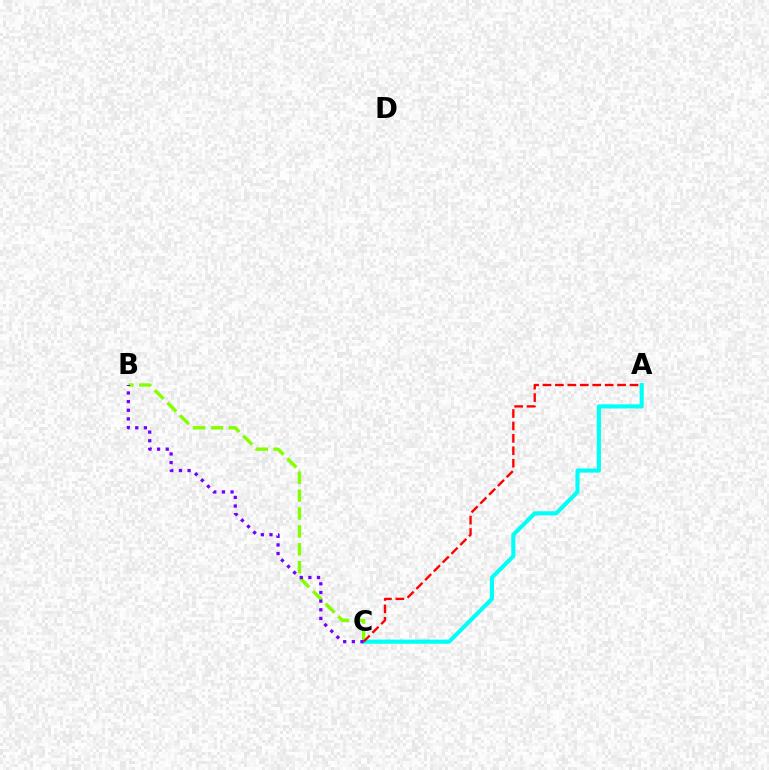{('B', 'C'): [{'color': '#84ff00', 'line_style': 'dashed', 'thickness': 2.43}, {'color': '#7200ff', 'line_style': 'dotted', 'thickness': 2.35}], ('A', 'C'): [{'color': '#00fff6', 'line_style': 'solid', 'thickness': 2.97}, {'color': '#ff0000', 'line_style': 'dashed', 'thickness': 1.69}]}